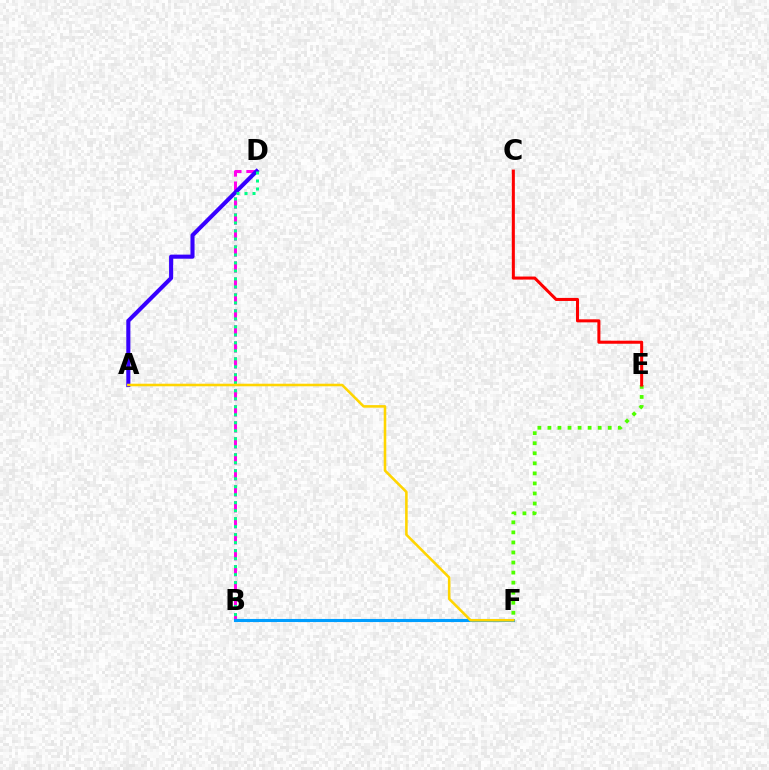{('B', 'D'): [{'color': '#ff00ed', 'line_style': 'dashed', 'thickness': 2.17}, {'color': '#00ff86', 'line_style': 'dotted', 'thickness': 2.17}], ('E', 'F'): [{'color': '#4fff00', 'line_style': 'dotted', 'thickness': 2.73}], ('A', 'D'): [{'color': '#3700ff', 'line_style': 'solid', 'thickness': 2.94}], ('C', 'E'): [{'color': '#ff0000', 'line_style': 'solid', 'thickness': 2.19}], ('B', 'F'): [{'color': '#009eff', 'line_style': 'solid', 'thickness': 2.23}], ('A', 'F'): [{'color': '#ffd500', 'line_style': 'solid', 'thickness': 1.85}]}